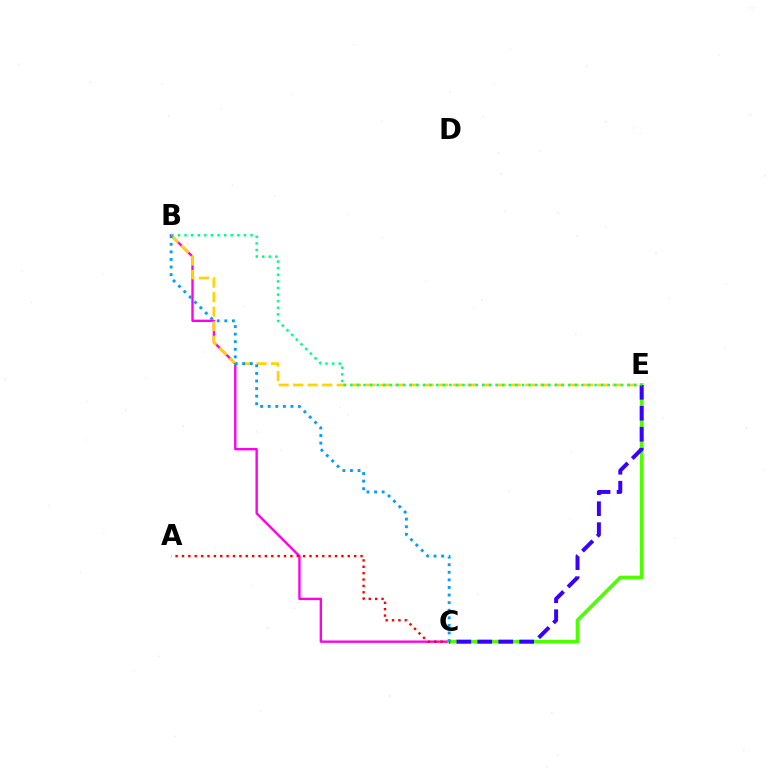{('B', 'C'): [{'color': '#ff00ed', 'line_style': 'solid', 'thickness': 1.71}, {'color': '#009eff', 'line_style': 'dotted', 'thickness': 2.06}], ('A', 'C'): [{'color': '#ff0000', 'line_style': 'dotted', 'thickness': 1.73}], ('B', 'E'): [{'color': '#ffd500', 'line_style': 'dashed', 'thickness': 1.97}, {'color': '#00ff86', 'line_style': 'dotted', 'thickness': 1.79}], ('C', 'E'): [{'color': '#4fff00', 'line_style': 'solid', 'thickness': 2.65}, {'color': '#3700ff', 'line_style': 'dashed', 'thickness': 2.85}]}